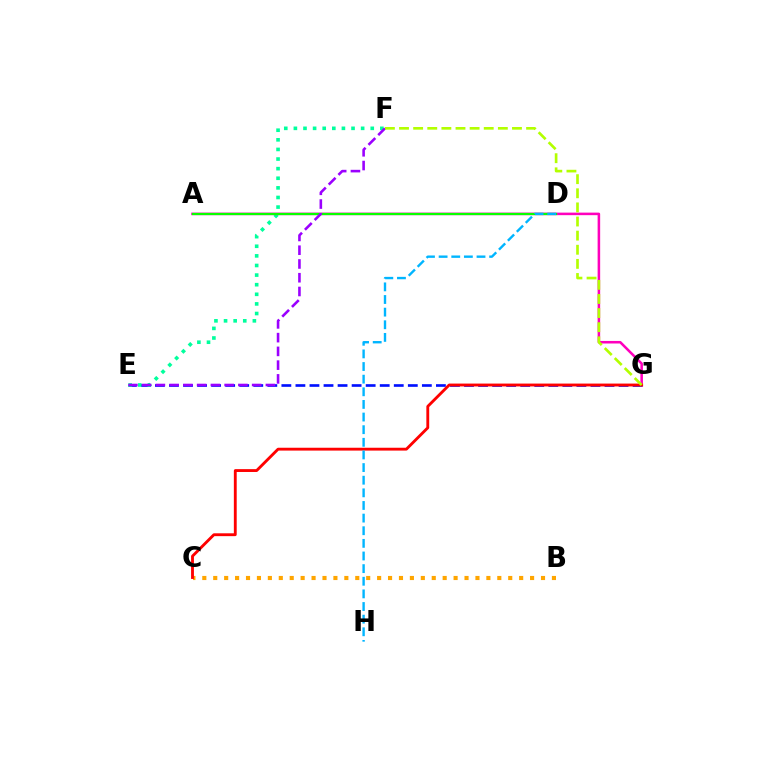{('E', 'G'): [{'color': '#0010ff', 'line_style': 'dashed', 'thickness': 1.91}], ('B', 'C'): [{'color': '#ffa500', 'line_style': 'dotted', 'thickness': 2.97}], ('E', 'F'): [{'color': '#00ff9d', 'line_style': 'dotted', 'thickness': 2.61}, {'color': '#9b00ff', 'line_style': 'dashed', 'thickness': 1.87}], ('A', 'G'): [{'color': '#ff00bd', 'line_style': 'solid', 'thickness': 1.83}], ('C', 'G'): [{'color': '#ff0000', 'line_style': 'solid', 'thickness': 2.05}], ('A', 'D'): [{'color': '#08ff00', 'line_style': 'solid', 'thickness': 1.6}], ('F', 'G'): [{'color': '#b3ff00', 'line_style': 'dashed', 'thickness': 1.92}], ('D', 'H'): [{'color': '#00b5ff', 'line_style': 'dashed', 'thickness': 1.72}]}